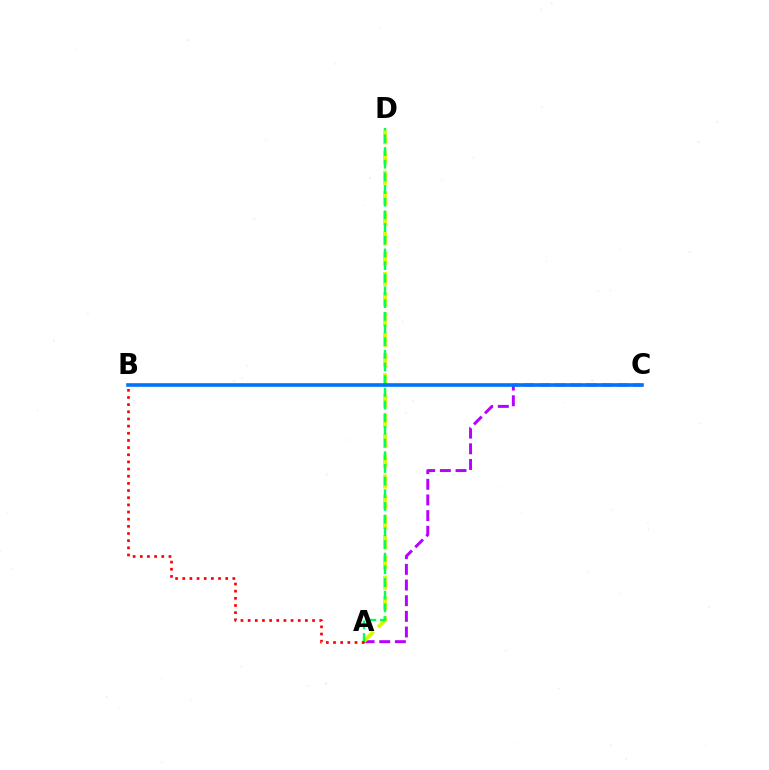{('A', 'C'): [{'color': '#b900ff', 'line_style': 'dashed', 'thickness': 2.13}], ('A', 'D'): [{'color': '#d1ff00', 'line_style': 'dashed', 'thickness': 2.75}, {'color': '#00ff5c', 'line_style': 'dashed', 'thickness': 1.72}], ('B', 'C'): [{'color': '#0074ff', 'line_style': 'solid', 'thickness': 2.61}], ('A', 'B'): [{'color': '#ff0000', 'line_style': 'dotted', 'thickness': 1.95}]}